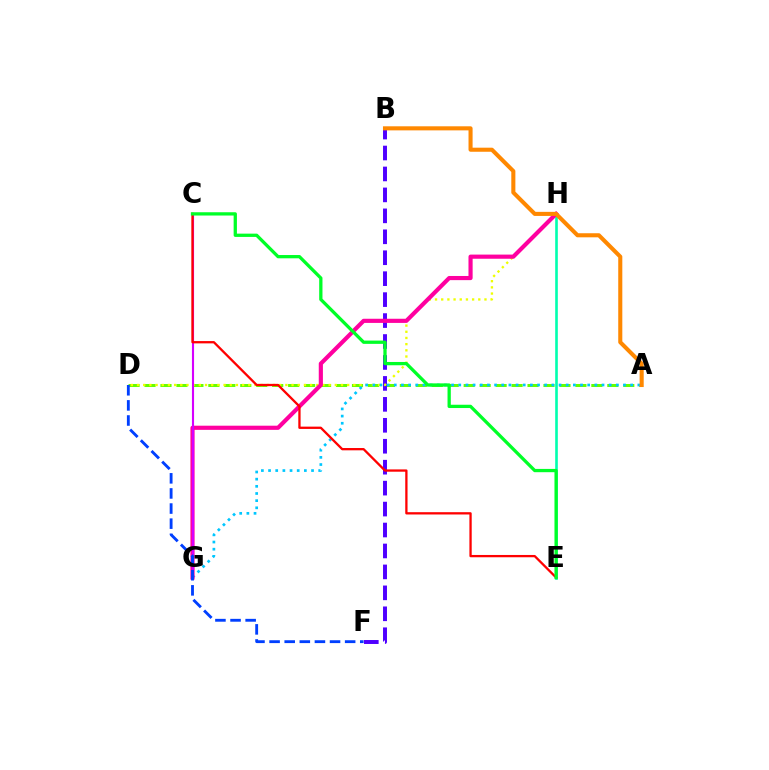{('A', 'D'): [{'color': '#66ff00', 'line_style': 'dashed', 'thickness': 2.17}], ('E', 'H'): [{'color': '#00ffaf', 'line_style': 'solid', 'thickness': 1.89}], ('B', 'F'): [{'color': '#4f00ff', 'line_style': 'dashed', 'thickness': 2.85}], ('D', 'H'): [{'color': '#eeff00', 'line_style': 'dotted', 'thickness': 1.68}], ('A', 'G'): [{'color': '#00c7ff', 'line_style': 'dotted', 'thickness': 1.95}], ('G', 'H'): [{'color': '#ff00a0', 'line_style': 'solid', 'thickness': 2.99}], ('C', 'G'): [{'color': '#d600ff', 'line_style': 'solid', 'thickness': 1.52}], ('D', 'F'): [{'color': '#003fff', 'line_style': 'dashed', 'thickness': 2.05}], ('C', 'E'): [{'color': '#ff0000', 'line_style': 'solid', 'thickness': 1.65}, {'color': '#00ff27', 'line_style': 'solid', 'thickness': 2.36}], ('A', 'B'): [{'color': '#ff8800', 'line_style': 'solid', 'thickness': 2.93}]}